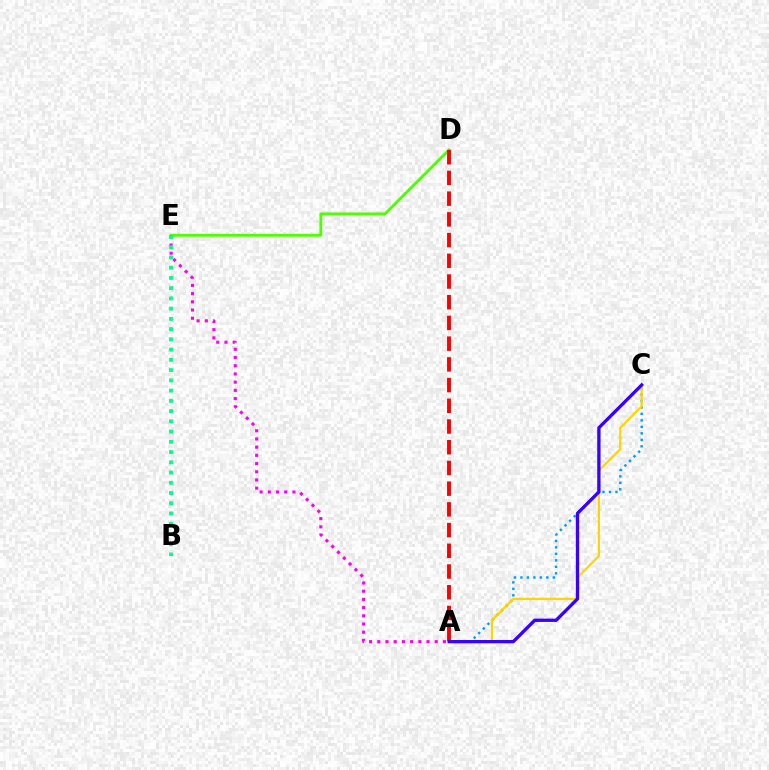{('A', 'E'): [{'color': '#ff00ed', 'line_style': 'dotted', 'thickness': 2.23}], ('A', 'C'): [{'color': '#009eff', 'line_style': 'dotted', 'thickness': 1.76}, {'color': '#ffd500', 'line_style': 'solid', 'thickness': 1.61}, {'color': '#3700ff', 'line_style': 'solid', 'thickness': 2.38}], ('D', 'E'): [{'color': '#4fff00', 'line_style': 'solid', 'thickness': 2.03}], ('A', 'D'): [{'color': '#ff0000', 'line_style': 'dashed', 'thickness': 2.81}], ('B', 'E'): [{'color': '#00ff86', 'line_style': 'dotted', 'thickness': 2.78}]}